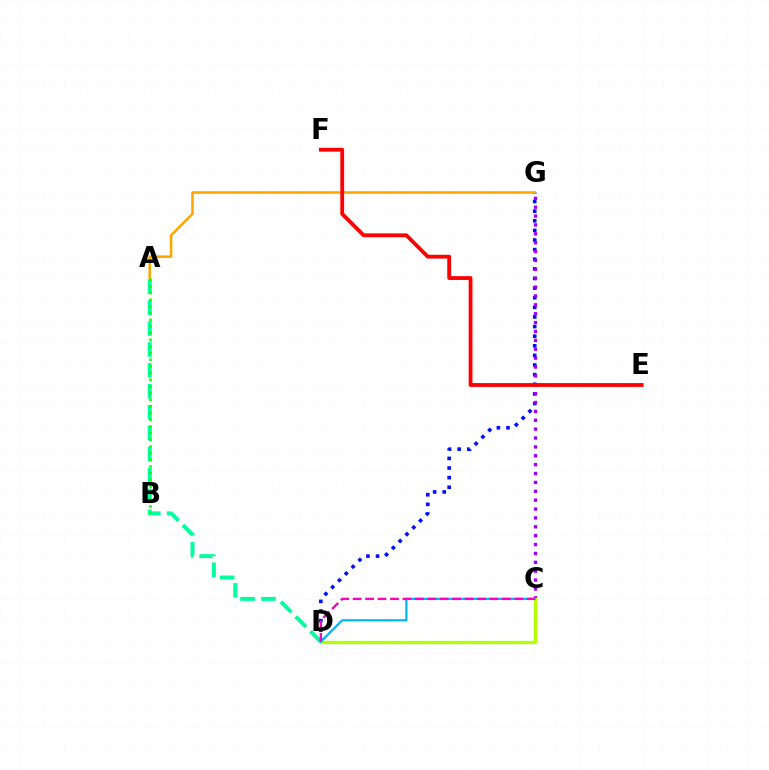{('D', 'G'): [{'color': '#0010ff', 'line_style': 'dotted', 'thickness': 2.61}], ('C', 'G'): [{'color': '#9b00ff', 'line_style': 'dotted', 'thickness': 2.41}], ('A', 'D'): [{'color': '#00ff9d', 'line_style': 'dashed', 'thickness': 2.84}], ('A', 'G'): [{'color': '#ffa500', 'line_style': 'solid', 'thickness': 1.83}], ('A', 'B'): [{'color': '#08ff00', 'line_style': 'dotted', 'thickness': 1.81}], ('E', 'F'): [{'color': '#ff0000', 'line_style': 'solid', 'thickness': 2.74}], ('C', 'D'): [{'color': '#b3ff00', 'line_style': 'solid', 'thickness': 2.37}, {'color': '#00b5ff', 'line_style': 'solid', 'thickness': 1.61}, {'color': '#ff00bd', 'line_style': 'dashed', 'thickness': 1.69}]}